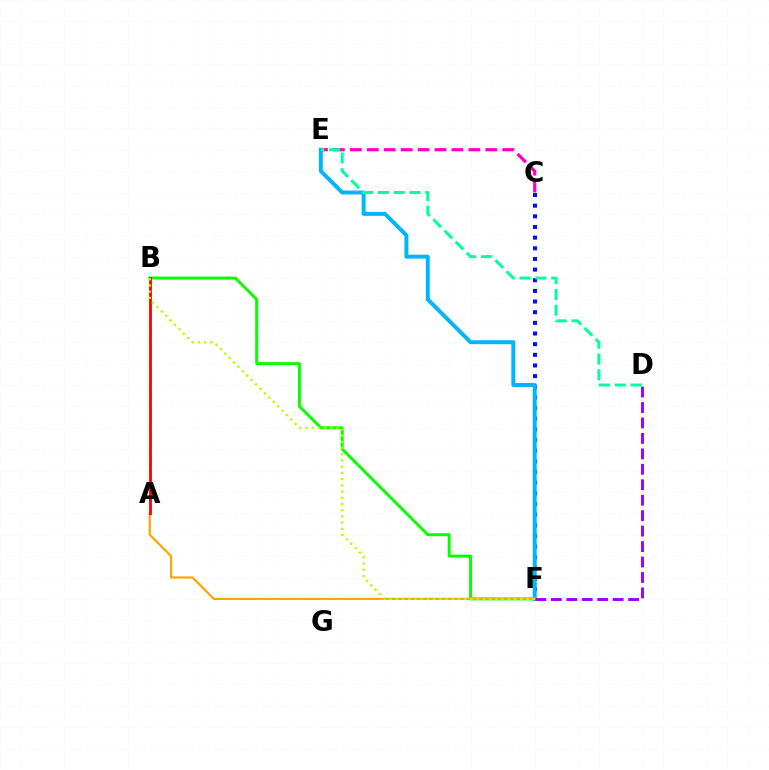{('C', 'F'): [{'color': '#0010ff', 'line_style': 'dotted', 'thickness': 2.89}], ('E', 'F'): [{'color': '#00b5ff', 'line_style': 'solid', 'thickness': 2.85}], ('B', 'F'): [{'color': '#08ff00', 'line_style': 'solid', 'thickness': 2.14}, {'color': '#b3ff00', 'line_style': 'dotted', 'thickness': 1.69}], ('A', 'F'): [{'color': '#ffa500', 'line_style': 'solid', 'thickness': 1.59}], ('C', 'E'): [{'color': '#ff00bd', 'line_style': 'dashed', 'thickness': 2.3}], ('A', 'B'): [{'color': '#ff0000', 'line_style': 'solid', 'thickness': 2.02}], ('D', 'E'): [{'color': '#00ff9d', 'line_style': 'dashed', 'thickness': 2.15}], ('D', 'F'): [{'color': '#9b00ff', 'line_style': 'dashed', 'thickness': 2.1}]}